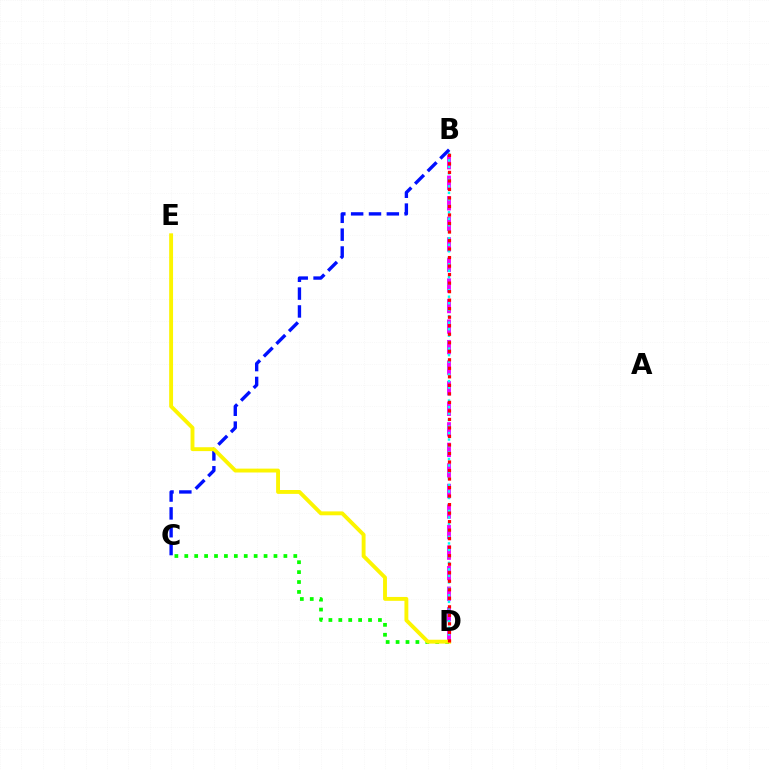{('C', 'D'): [{'color': '#08ff00', 'line_style': 'dotted', 'thickness': 2.69}], ('B', 'D'): [{'color': '#ee00ff', 'line_style': 'dashed', 'thickness': 2.79}, {'color': '#00fff6', 'line_style': 'dotted', 'thickness': 1.76}, {'color': '#ff0000', 'line_style': 'dotted', 'thickness': 2.31}], ('B', 'C'): [{'color': '#0010ff', 'line_style': 'dashed', 'thickness': 2.42}], ('D', 'E'): [{'color': '#fcf500', 'line_style': 'solid', 'thickness': 2.79}]}